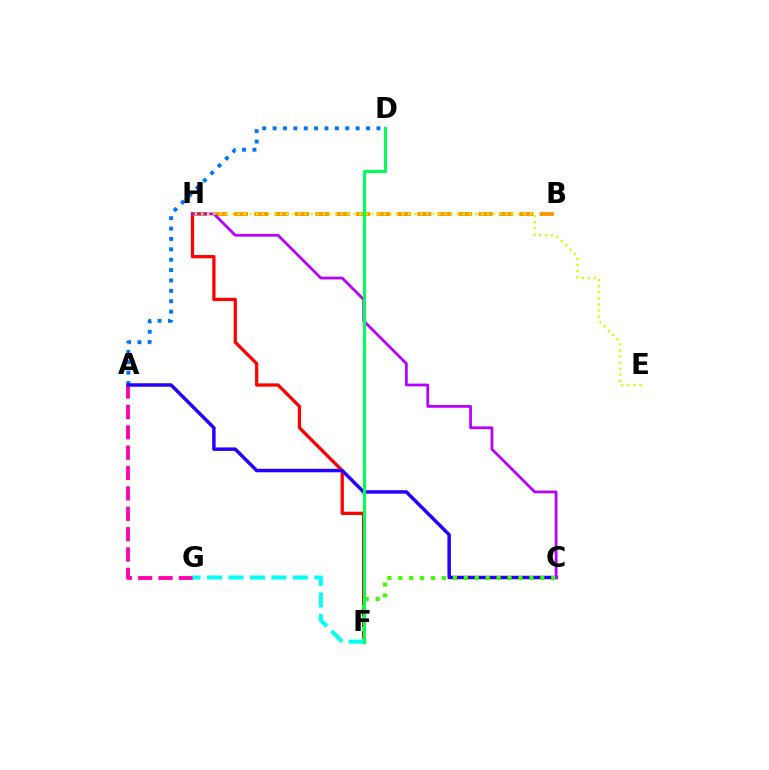{('F', 'H'): [{'color': '#ff0000', 'line_style': 'solid', 'thickness': 2.35}], ('A', 'G'): [{'color': '#ff00ac', 'line_style': 'dashed', 'thickness': 2.77}], ('B', 'H'): [{'color': '#ff9400', 'line_style': 'dashed', 'thickness': 2.77}], ('A', 'D'): [{'color': '#0074ff', 'line_style': 'dotted', 'thickness': 2.82}], ('A', 'C'): [{'color': '#2500ff', 'line_style': 'solid', 'thickness': 2.51}], ('C', 'H'): [{'color': '#b900ff', 'line_style': 'solid', 'thickness': 1.98}], ('C', 'F'): [{'color': '#3dff00', 'line_style': 'dotted', 'thickness': 2.97}], ('E', 'H'): [{'color': '#d1ff00', 'line_style': 'dotted', 'thickness': 1.65}], ('F', 'G'): [{'color': '#00fff6', 'line_style': 'dashed', 'thickness': 2.92}], ('D', 'F'): [{'color': '#00ff5c', 'line_style': 'solid', 'thickness': 2.22}]}